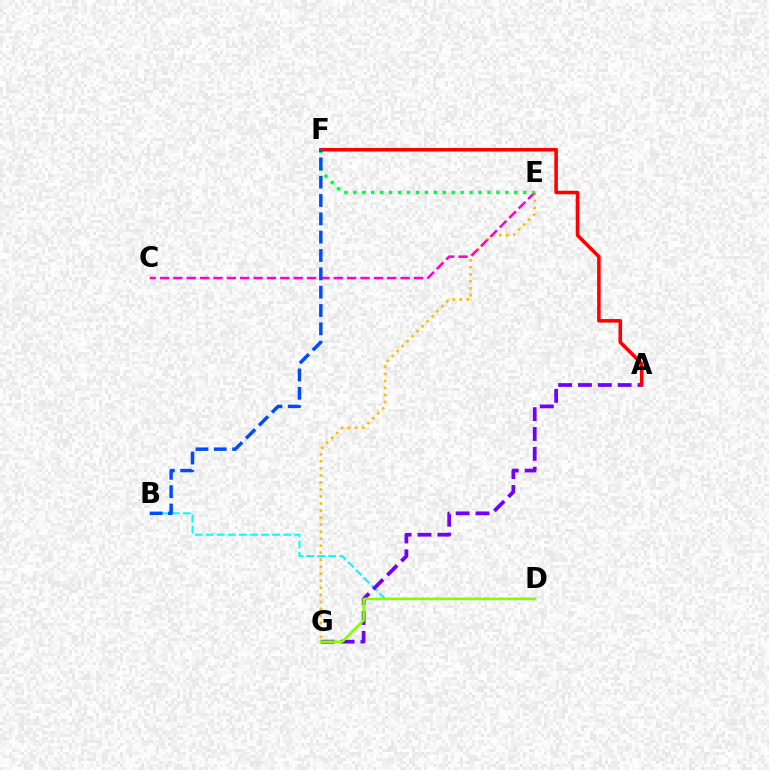{('B', 'D'): [{'color': '#00fff6', 'line_style': 'dashed', 'thickness': 1.5}], ('A', 'G'): [{'color': '#7200ff', 'line_style': 'dashed', 'thickness': 2.7}], ('E', 'G'): [{'color': '#ffbd00', 'line_style': 'dotted', 'thickness': 1.91}], ('D', 'G'): [{'color': '#84ff00', 'line_style': 'solid', 'thickness': 1.85}], ('A', 'F'): [{'color': '#ff0000', 'line_style': 'solid', 'thickness': 2.55}], ('C', 'E'): [{'color': '#ff00cf', 'line_style': 'dashed', 'thickness': 1.82}], ('E', 'F'): [{'color': '#00ff39', 'line_style': 'dotted', 'thickness': 2.43}], ('B', 'F'): [{'color': '#004bff', 'line_style': 'dashed', 'thickness': 2.49}]}